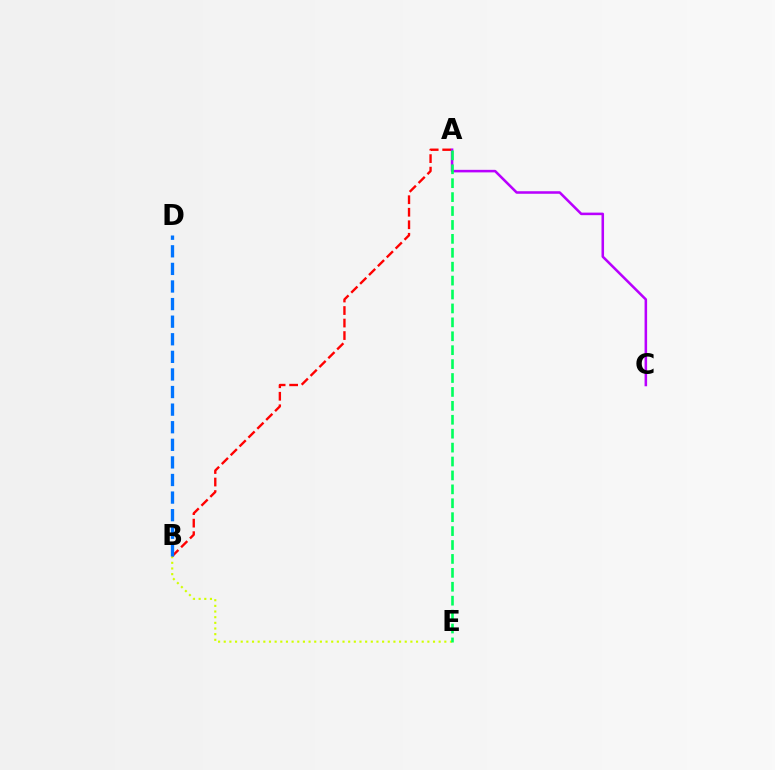{('B', 'E'): [{'color': '#d1ff00', 'line_style': 'dotted', 'thickness': 1.54}], ('A', 'B'): [{'color': '#ff0000', 'line_style': 'dashed', 'thickness': 1.7}], ('B', 'D'): [{'color': '#0074ff', 'line_style': 'dashed', 'thickness': 2.39}], ('A', 'C'): [{'color': '#b900ff', 'line_style': 'solid', 'thickness': 1.83}], ('A', 'E'): [{'color': '#00ff5c', 'line_style': 'dashed', 'thickness': 1.89}]}